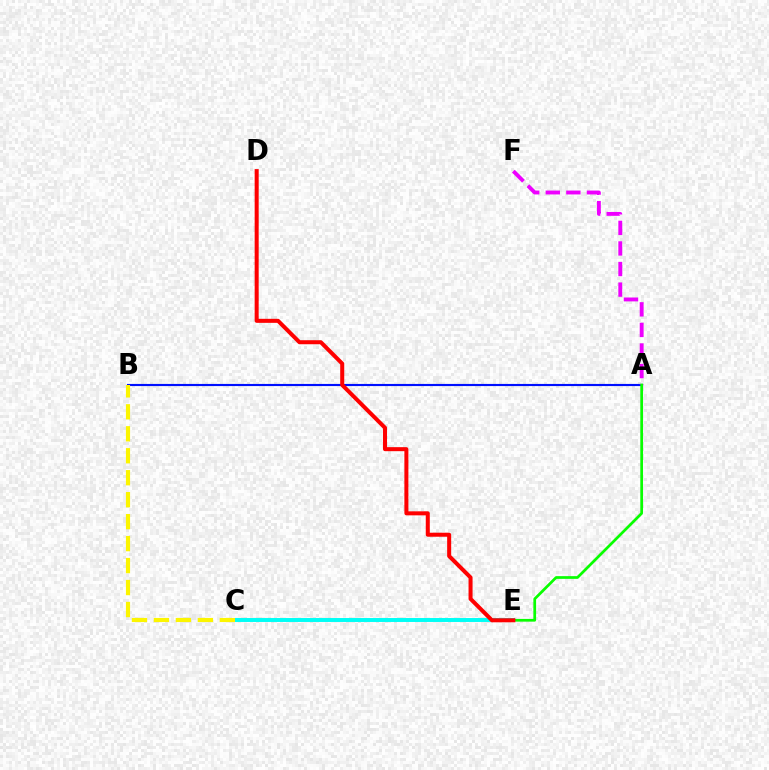{('C', 'E'): [{'color': '#00fff6', 'line_style': 'solid', 'thickness': 2.84}], ('A', 'B'): [{'color': '#0010ff', 'line_style': 'solid', 'thickness': 1.54}], ('A', 'F'): [{'color': '#ee00ff', 'line_style': 'dashed', 'thickness': 2.79}], ('B', 'C'): [{'color': '#fcf500', 'line_style': 'dashed', 'thickness': 2.98}], ('A', 'E'): [{'color': '#08ff00', 'line_style': 'solid', 'thickness': 1.96}], ('D', 'E'): [{'color': '#ff0000', 'line_style': 'solid', 'thickness': 2.9}]}